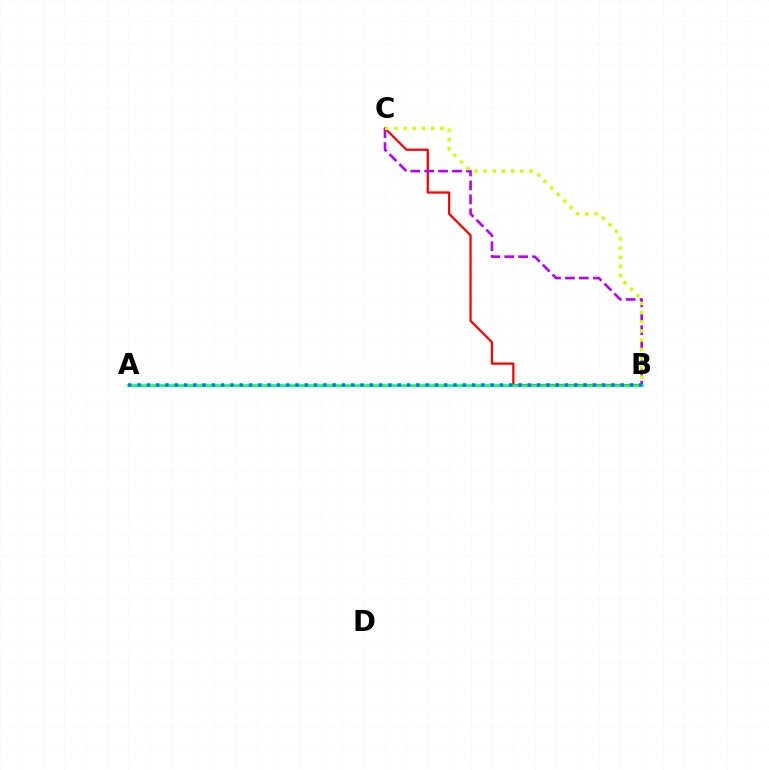{('B', 'C'): [{'color': '#ff0000', 'line_style': 'solid', 'thickness': 1.61}, {'color': '#b900ff', 'line_style': 'dashed', 'thickness': 1.89}, {'color': '#d1ff00', 'line_style': 'dotted', 'thickness': 2.5}], ('A', 'B'): [{'color': '#00ff5c', 'line_style': 'solid', 'thickness': 1.89}, {'color': '#0074ff', 'line_style': 'dotted', 'thickness': 2.52}]}